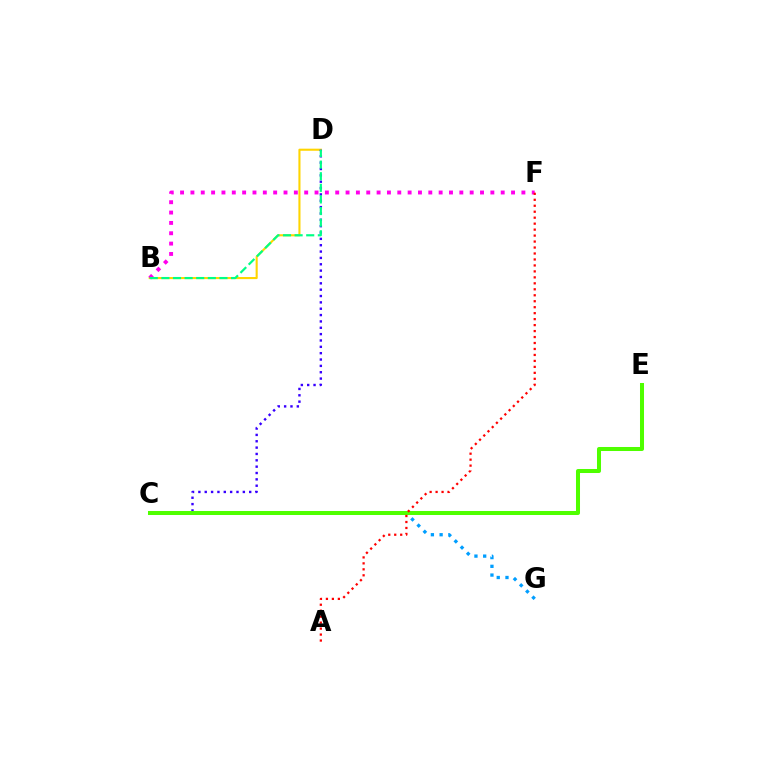{('B', 'D'): [{'color': '#ffd500', 'line_style': 'solid', 'thickness': 1.51}, {'color': '#00ff86', 'line_style': 'dashed', 'thickness': 1.58}], ('B', 'F'): [{'color': '#ff00ed', 'line_style': 'dotted', 'thickness': 2.81}], ('C', 'G'): [{'color': '#009eff', 'line_style': 'dotted', 'thickness': 2.37}], ('C', 'D'): [{'color': '#3700ff', 'line_style': 'dotted', 'thickness': 1.73}], ('C', 'E'): [{'color': '#4fff00', 'line_style': 'solid', 'thickness': 2.89}], ('A', 'F'): [{'color': '#ff0000', 'line_style': 'dotted', 'thickness': 1.62}]}